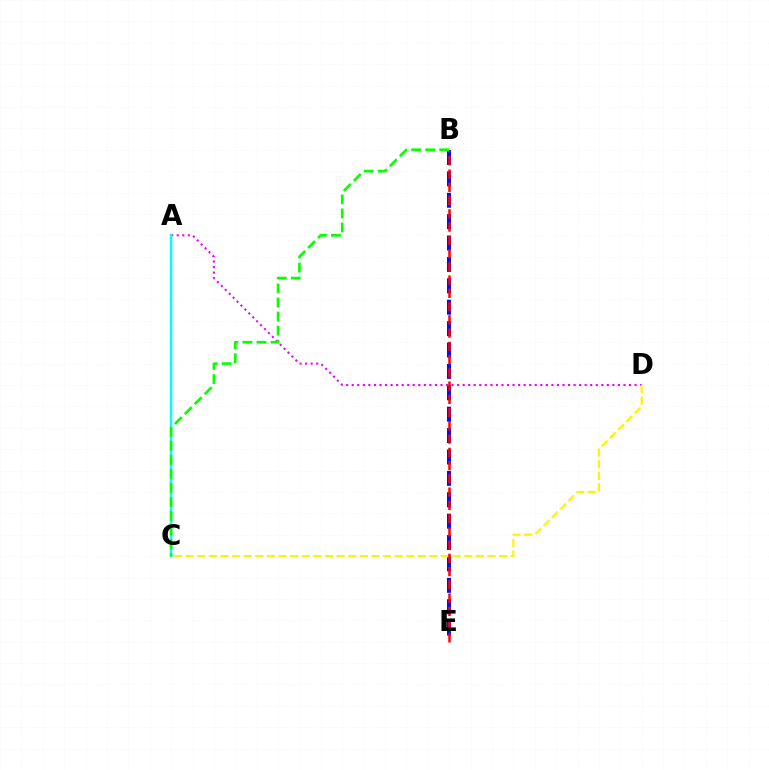{('B', 'E'): [{'color': '#0010ff', 'line_style': 'dashed', 'thickness': 2.91}, {'color': '#ff0000', 'line_style': 'dashed', 'thickness': 1.8}], ('A', 'D'): [{'color': '#ee00ff', 'line_style': 'dotted', 'thickness': 1.51}], ('A', 'C'): [{'color': '#00fff6', 'line_style': 'solid', 'thickness': 1.79}], ('C', 'D'): [{'color': '#fcf500', 'line_style': 'dashed', 'thickness': 1.58}], ('B', 'C'): [{'color': '#08ff00', 'line_style': 'dashed', 'thickness': 1.91}]}